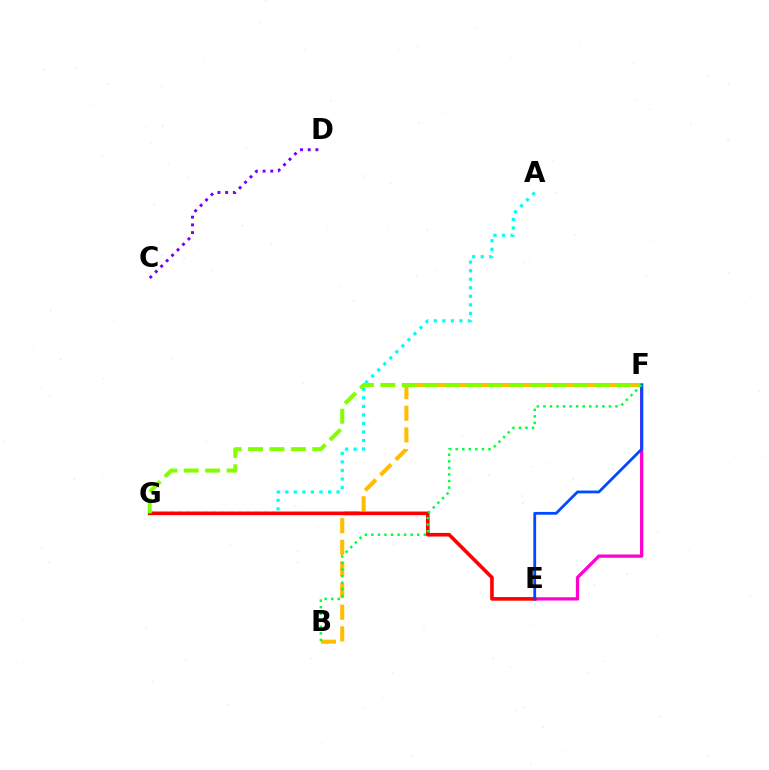{('E', 'F'): [{'color': '#ff00cf', 'line_style': 'solid', 'thickness': 2.34}, {'color': '#004bff', 'line_style': 'solid', 'thickness': 2.01}], ('A', 'G'): [{'color': '#00fff6', 'line_style': 'dotted', 'thickness': 2.32}], ('B', 'F'): [{'color': '#ffbd00', 'line_style': 'dashed', 'thickness': 2.94}, {'color': '#00ff39', 'line_style': 'dotted', 'thickness': 1.78}], ('E', 'G'): [{'color': '#ff0000', 'line_style': 'solid', 'thickness': 2.6}], ('F', 'G'): [{'color': '#84ff00', 'line_style': 'dashed', 'thickness': 2.91}], ('C', 'D'): [{'color': '#7200ff', 'line_style': 'dotted', 'thickness': 2.1}]}